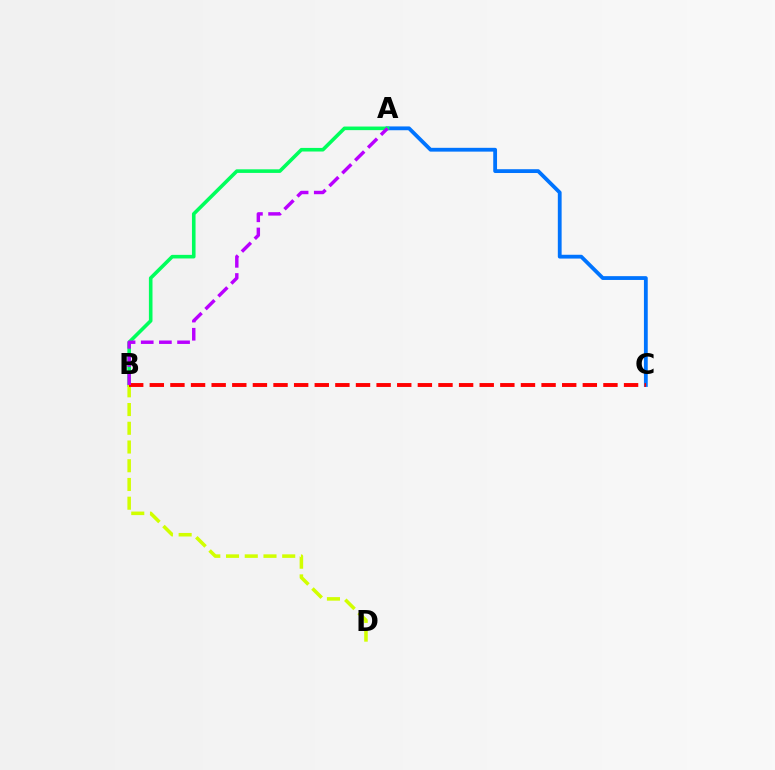{('A', 'C'): [{'color': '#0074ff', 'line_style': 'solid', 'thickness': 2.74}], ('A', 'B'): [{'color': '#00ff5c', 'line_style': 'solid', 'thickness': 2.59}, {'color': '#b900ff', 'line_style': 'dashed', 'thickness': 2.47}], ('B', 'D'): [{'color': '#d1ff00', 'line_style': 'dashed', 'thickness': 2.54}], ('B', 'C'): [{'color': '#ff0000', 'line_style': 'dashed', 'thickness': 2.8}]}